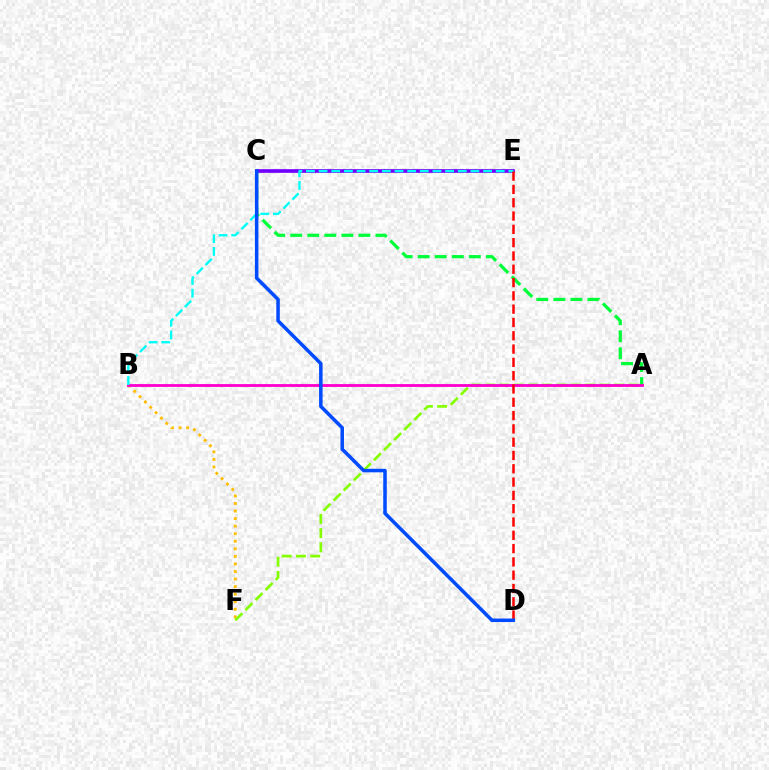{('B', 'F'): [{'color': '#ffbd00', 'line_style': 'dotted', 'thickness': 2.05}], ('A', 'C'): [{'color': '#00ff39', 'line_style': 'dashed', 'thickness': 2.32}], ('C', 'E'): [{'color': '#7200ff', 'line_style': 'solid', 'thickness': 2.65}], ('A', 'F'): [{'color': '#84ff00', 'line_style': 'dashed', 'thickness': 1.94}], ('A', 'B'): [{'color': '#ff00cf', 'line_style': 'solid', 'thickness': 2.04}], ('B', 'E'): [{'color': '#00fff6', 'line_style': 'dashed', 'thickness': 1.72}], ('D', 'E'): [{'color': '#ff0000', 'line_style': 'dashed', 'thickness': 1.81}], ('C', 'D'): [{'color': '#004bff', 'line_style': 'solid', 'thickness': 2.53}]}